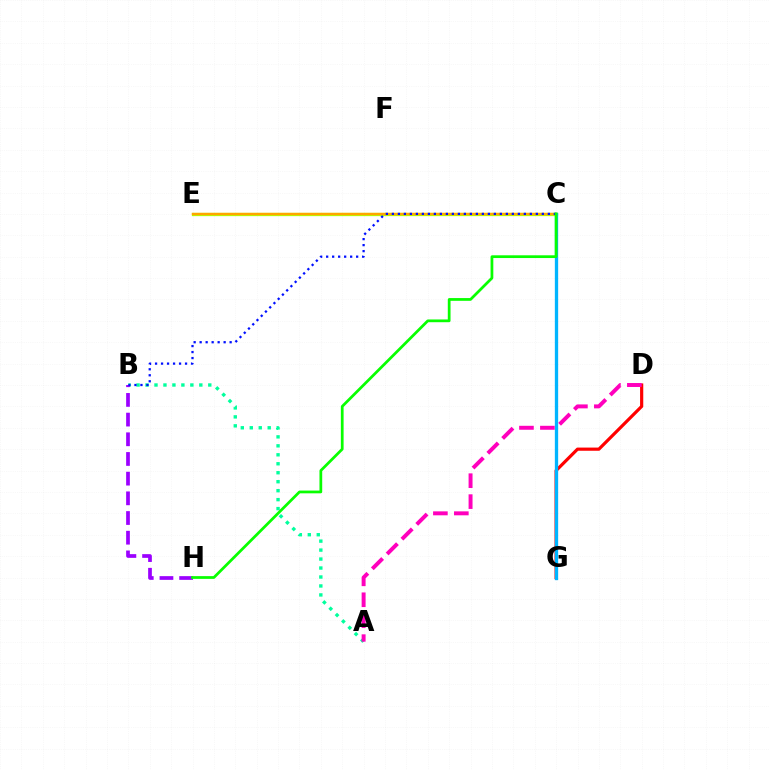{('A', 'B'): [{'color': '#00ff9d', 'line_style': 'dotted', 'thickness': 2.44}], ('C', 'E'): [{'color': '#b3ff00', 'line_style': 'solid', 'thickness': 2.35}, {'color': '#ffa500', 'line_style': 'solid', 'thickness': 1.67}], ('D', 'G'): [{'color': '#ff0000', 'line_style': 'solid', 'thickness': 2.29}], ('B', 'H'): [{'color': '#9b00ff', 'line_style': 'dashed', 'thickness': 2.67}], ('C', 'G'): [{'color': '#00b5ff', 'line_style': 'solid', 'thickness': 2.38}], ('B', 'C'): [{'color': '#0010ff', 'line_style': 'dotted', 'thickness': 1.63}], ('C', 'H'): [{'color': '#08ff00', 'line_style': 'solid', 'thickness': 1.98}], ('A', 'D'): [{'color': '#ff00bd', 'line_style': 'dashed', 'thickness': 2.84}]}